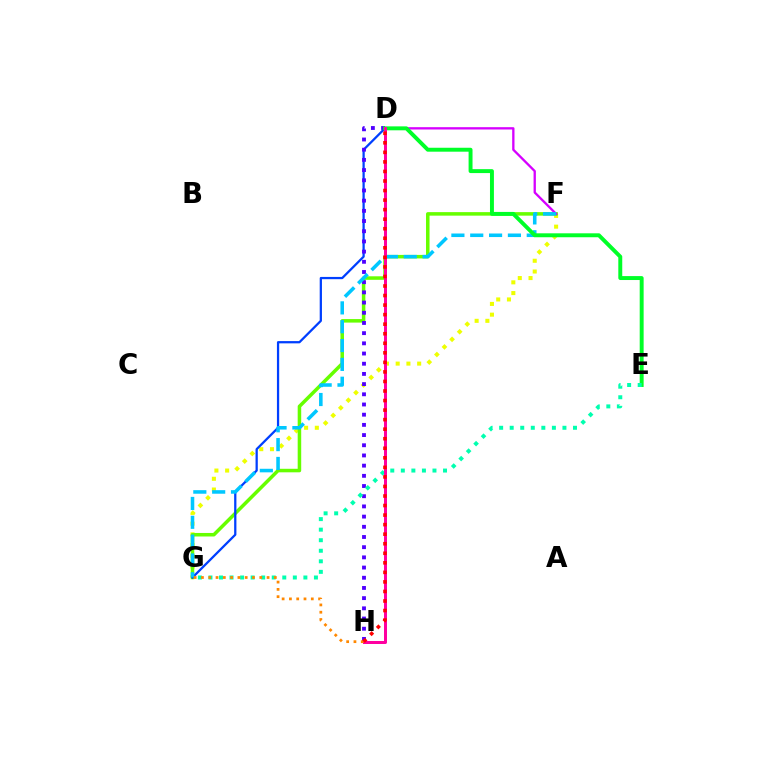{('F', 'G'): [{'color': '#eeff00', 'line_style': 'dotted', 'thickness': 2.92}, {'color': '#66ff00', 'line_style': 'solid', 'thickness': 2.54}, {'color': '#00c7ff', 'line_style': 'dashed', 'thickness': 2.56}], ('D', 'G'): [{'color': '#003fff', 'line_style': 'solid', 'thickness': 1.62}], ('D', 'H'): [{'color': '#4f00ff', 'line_style': 'dotted', 'thickness': 2.77}, {'color': '#ff00a0', 'line_style': 'solid', 'thickness': 2.16}, {'color': '#ff0000', 'line_style': 'dotted', 'thickness': 2.59}], ('D', 'F'): [{'color': '#d600ff', 'line_style': 'solid', 'thickness': 1.67}], ('D', 'E'): [{'color': '#00ff27', 'line_style': 'solid', 'thickness': 2.83}], ('E', 'G'): [{'color': '#00ffaf', 'line_style': 'dotted', 'thickness': 2.87}], ('G', 'H'): [{'color': '#ff8800', 'line_style': 'dotted', 'thickness': 1.98}]}